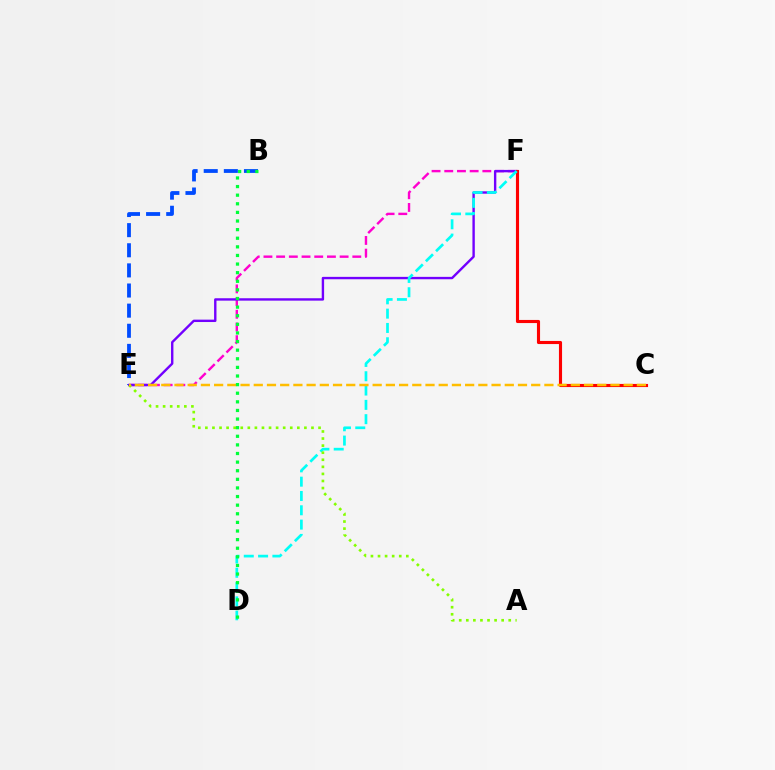{('B', 'E'): [{'color': '#004bff', 'line_style': 'dashed', 'thickness': 2.73}], ('E', 'F'): [{'color': '#ff00cf', 'line_style': 'dashed', 'thickness': 1.72}, {'color': '#7200ff', 'line_style': 'solid', 'thickness': 1.72}], ('C', 'F'): [{'color': '#ff0000', 'line_style': 'solid', 'thickness': 2.24}], ('D', 'F'): [{'color': '#00fff6', 'line_style': 'dashed', 'thickness': 1.94}], ('A', 'E'): [{'color': '#84ff00', 'line_style': 'dotted', 'thickness': 1.92}], ('C', 'E'): [{'color': '#ffbd00', 'line_style': 'dashed', 'thickness': 1.79}], ('B', 'D'): [{'color': '#00ff39', 'line_style': 'dotted', 'thickness': 2.34}]}